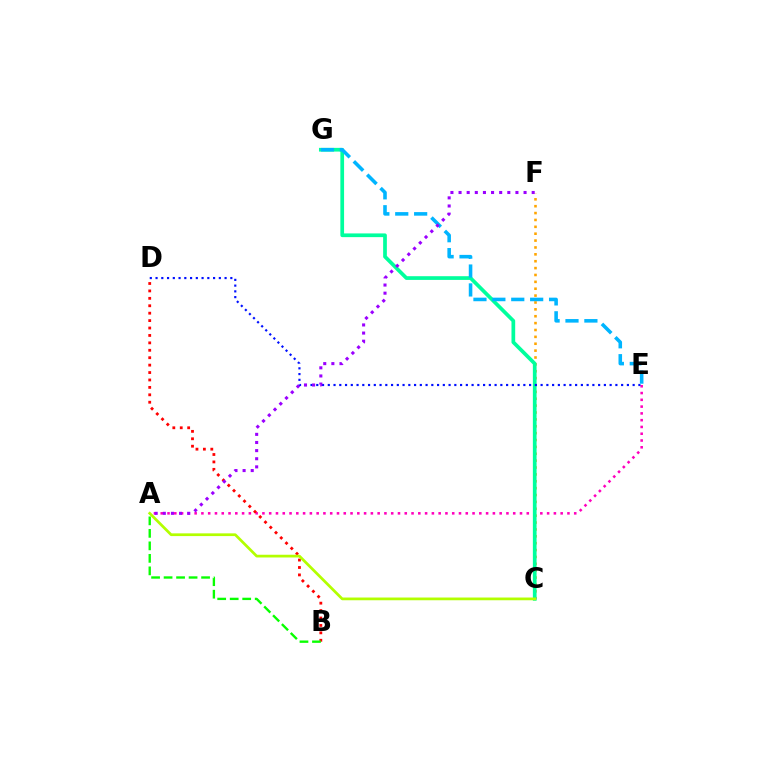{('A', 'E'): [{'color': '#ff00bd', 'line_style': 'dotted', 'thickness': 1.84}], ('C', 'F'): [{'color': '#ffa500', 'line_style': 'dotted', 'thickness': 1.87}], ('B', 'D'): [{'color': '#ff0000', 'line_style': 'dotted', 'thickness': 2.02}], ('C', 'G'): [{'color': '#00ff9d', 'line_style': 'solid', 'thickness': 2.67}], ('A', 'B'): [{'color': '#08ff00', 'line_style': 'dashed', 'thickness': 1.7}], ('A', 'C'): [{'color': '#b3ff00', 'line_style': 'solid', 'thickness': 1.97}], ('D', 'E'): [{'color': '#0010ff', 'line_style': 'dotted', 'thickness': 1.56}], ('E', 'G'): [{'color': '#00b5ff', 'line_style': 'dashed', 'thickness': 2.57}], ('A', 'F'): [{'color': '#9b00ff', 'line_style': 'dotted', 'thickness': 2.21}]}